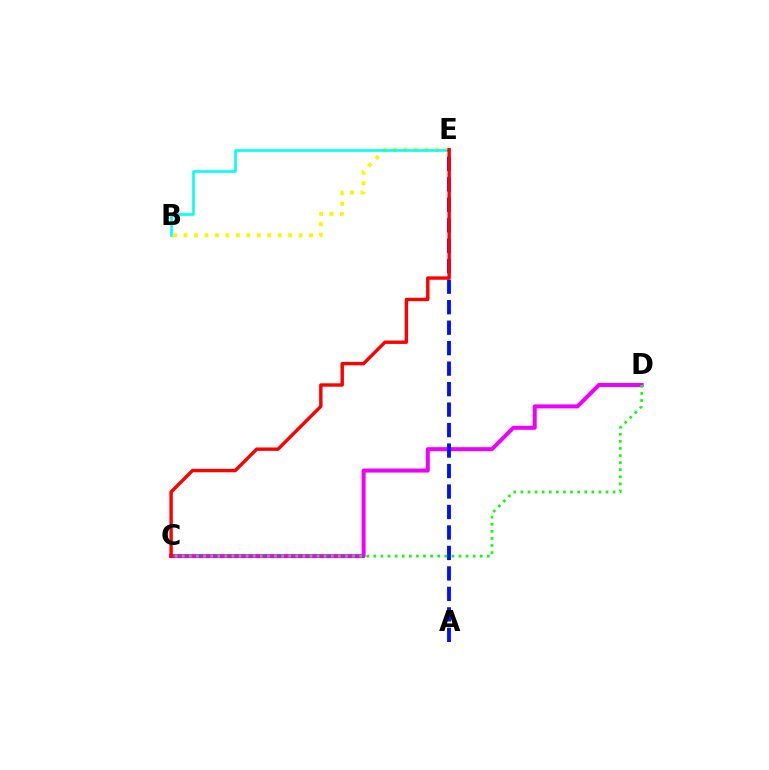{('B', 'E'): [{'color': '#fcf500', 'line_style': 'dotted', 'thickness': 2.84}, {'color': '#00fff6', 'line_style': 'solid', 'thickness': 1.88}], ('C', 'D'): [{'color': '#ee00ff', 'line_style': 'solid', 'thickness': 2.88}, {'color': '#08ff00', 'line_style': 'dotted', 'thickness': 1.93}], ('A', 'E'): [{'color': '#0010ff', 'line_style': 'dashed', 'thickness': 2.78}], ('C', 'E'): [{'color': '#ff0000', 'line_style': 'solid', 'thickness': 2.45}]}